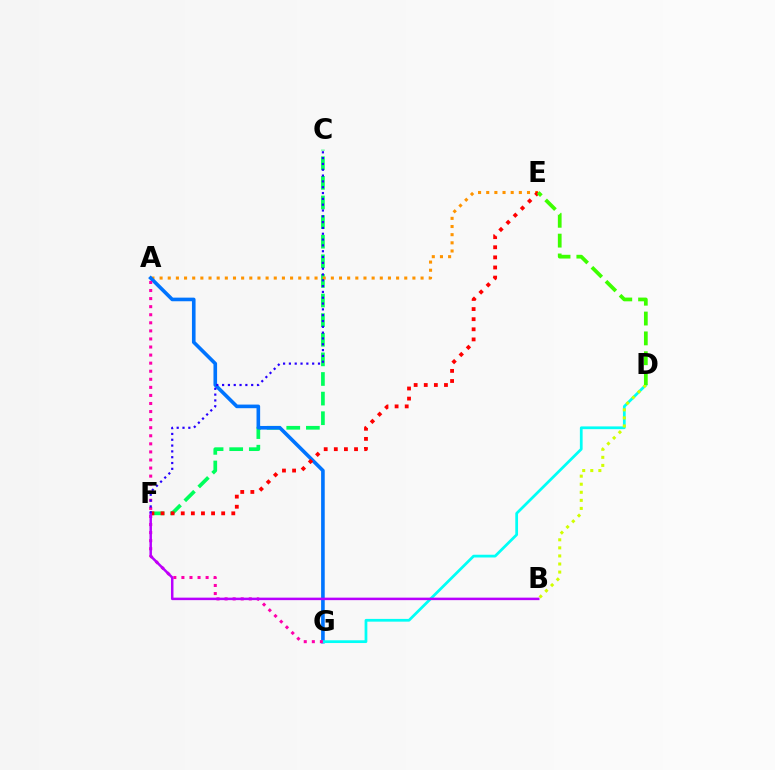{('C', 'F'): [{'color': '#00ff5c', 'line_style': 'dashed', 'thickness': 2.66}, {'color': '#2500ff', 'line_style': 'dotted', 'thickness': 1.58}], ('A', 'E'): [{'color': '#ff9400', 'line_style': 'dotted', 'thickness': 2.22}], ('A', 'G'): [{'color': '#0074ff', 'line_style': 'solid', 'thickness': 2.61}, {'color': '#ff00ac', 'line_style': 'dotted', 'thickness': 2.19}], ('D', 'G'): [{'color': '#00fff6', 'line_style': 'solid', 'thickness': 1.98}], ('B', 'D'): [{'color': '#d1ff00', 'line_style': 'dotted', 'thickness': 2.19}], ('E', 'F'): [{'color': '#ff0000', 'line_style': 'dotted', 'thickness': 2.75}], ('B', 'F'): [{'color': '#b900ff', 'line_style': 'solid', 'thickness': 1.8}], ('D', 'E'): [{'color': '#3dff00', 'line_style': 'dashed', 'thickness': 2.7}]}